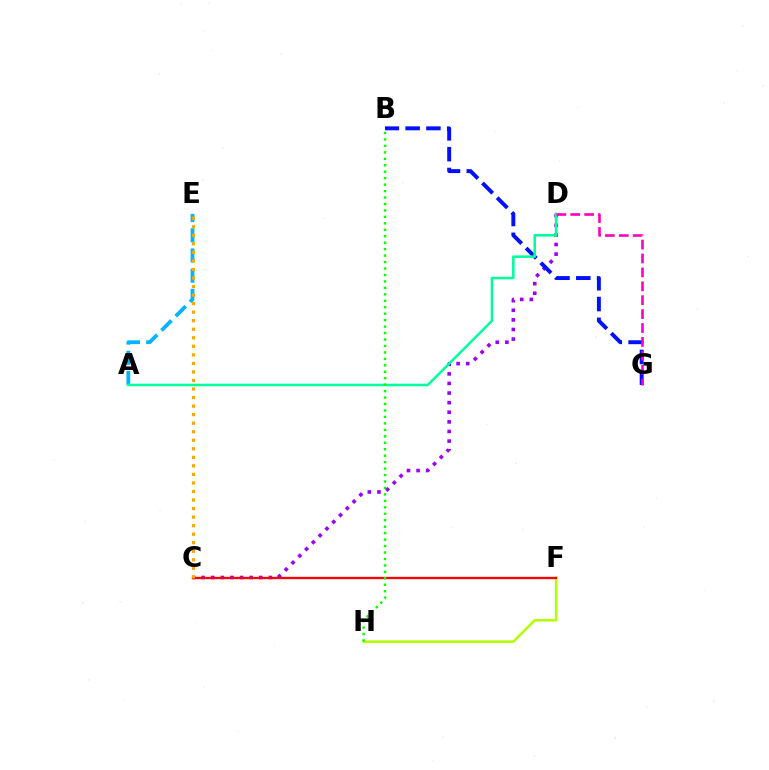{('C', 'D'): [{'color': '#9b00ff', 'line_style': 'dotted', 'thickness': 2.61}], ('F', 'H'): [{'color': '#b3ff00', 'line_style': 'solid', 'thickness': 1.83}], ('B', 'G'): [{'color': '#0010ff', 'line_style': 'dashed', 'thickness': 2.82}], ('C', 'F'): [{'color': '#ff0000', 'line_style': 'solid', 'thickness': 1.68}], ('A', 'E'): [{'color': '#00b5ff', 'line_style': 'dashed', 'thickness': 2.74}], ('A', 'D'): [{'color': '#00ff9d', 'line_style': 'solid', 'thickness': 1.85}], ('C', 'E'): [{'color': '#ffa500', 'line_style': 'dotted', 'thickness': 2.32}], ('B', 'H'): [{'color': '#08ff00', 'line_style': 'dotted', 'thickness': 1.75}], ('D', 'G'): [{'color': '#ff00bd', 'line_style': 'dashed', 'thickness': 1.89}]}